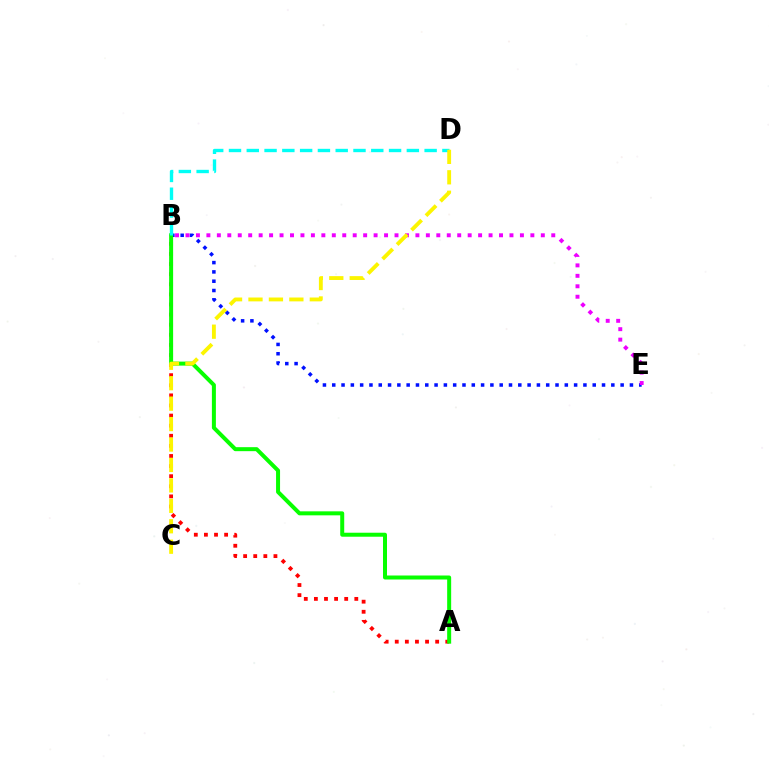{('B', 'E'): [{'color': '#0010ff', 'line_style': 'dotted', 'thickness': 2.53}, {'color': '#ee00ff', 'line_style': 'dotted', 'thickness': 2.84}], ('A', 'B'): [{'color': '#ff0000', 'line_style': 'dotted', 'thickness': 2.74}, {'color': '#08ff00', 'line_style': 'solid', 'thickness': 2.88}], ('B', 'D'): [{'color': '#00fff6', 'line_style': 'dashed', 'thickness': 2.42}], ('C', 'D'): [{'color': '#fcf500', 'line_style': 'dashed', 'thickness': 2.78}]}